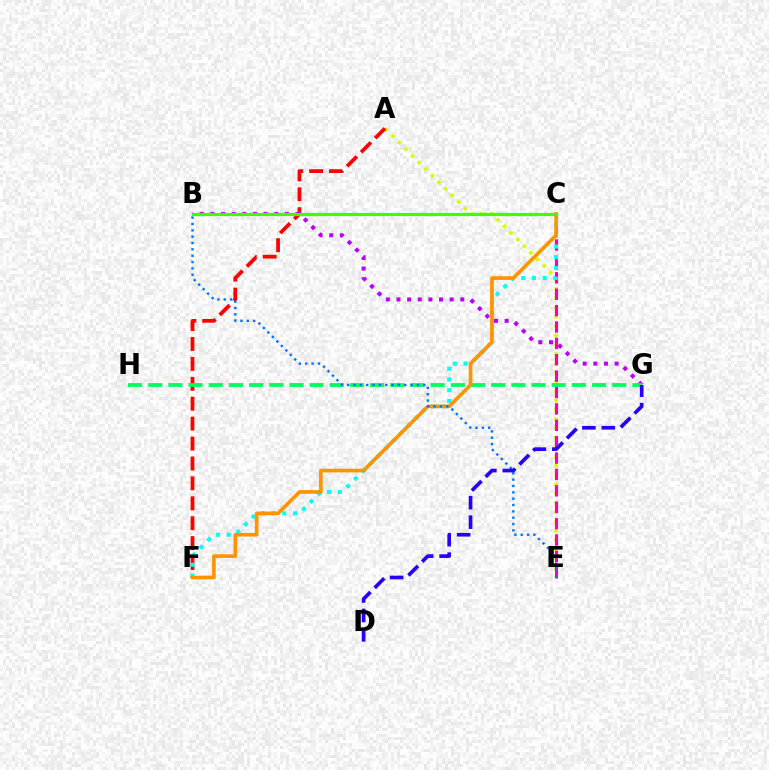{('A', 'E'): [{'color': '#d1ff00', 'line_style': 'dotted', 'thickness': 2.53}], ('A', 'F'): [{'color': '#ff0000', 'line_style': 'dashed', 'thickness': 2.71}], ('C', 'E'): [{'color': '#ff00ac', 'line_style': 'dashed', 'thickness': 2.23}], ('C', 'F'): [{'color': '#00fff6', 'line_style': 'dotted', 'thickness': 2.92}, {'color': '#ff9400', 'line_style': 'solid', 'thickness': 2.64}], ('B', 'G'): [{'color': '#b900ff', 'line_style': 'dotted', 'thickness': 2.89}], ('G', 'H'): [{'color': '#00ff5c', 'line_style': 'dashed', 'thickness': 2.74}], ('B', 'E'): [{'color': '#0074ff', 'line_style': 'dotted', 'thickness': 1.72}], ('D', 'G'): [{'color': '#2500ff', 'line_style': 'dashed', 'thickness': 2.64}], ('B', 'C'): [{'color': '#3dff00', 'line_style': 'solid', 'thickness': 2.29}]}